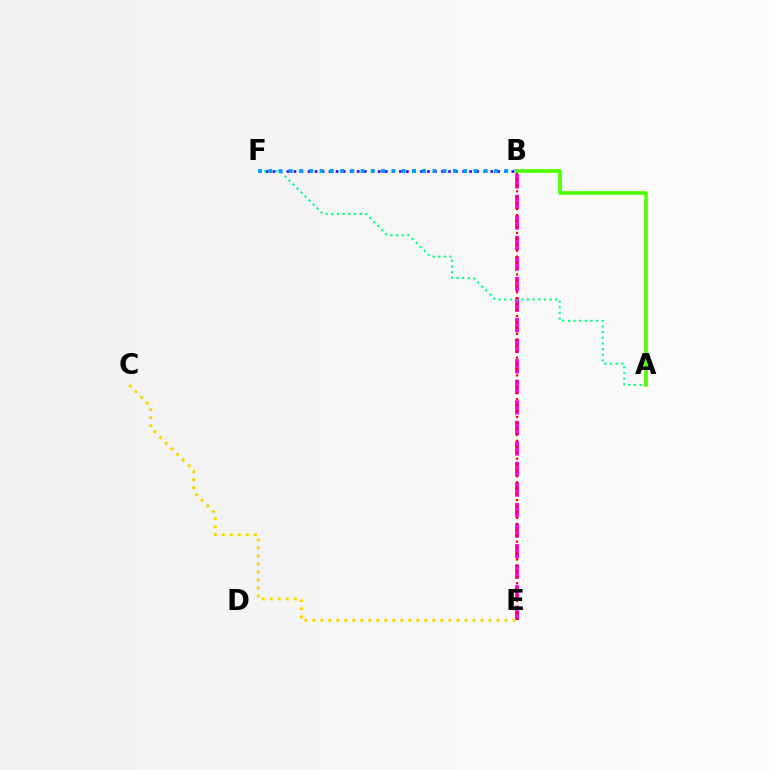{('B', 'F'): [{'color': '#3700ff', 'line_style': 'dotted', 'thickness': 1.91}, {'color': '#009eff', 'line_style': 'dotted', 'thickness': 2.79}], ('B', 'E'): [{'color': '#ff00ed', 'line_style': 'dashed', 'thickness': 2.79}, {'color': '#ff0000', 'line_style': 'dotted', 'thickness': 1.61}], ('A', 'F'): [{'color': '#00ff86', 'line_style': 'dotted', 'thickness': 1.54}], ('A', 'B'): [{'color': '#4fff00', 'line_style': 'solid', 'thickness': 2.66}], ('C', 'E'): [{'color': '#ffd500', 'line_style': 'dotted', 'thickness': 2.18}]}